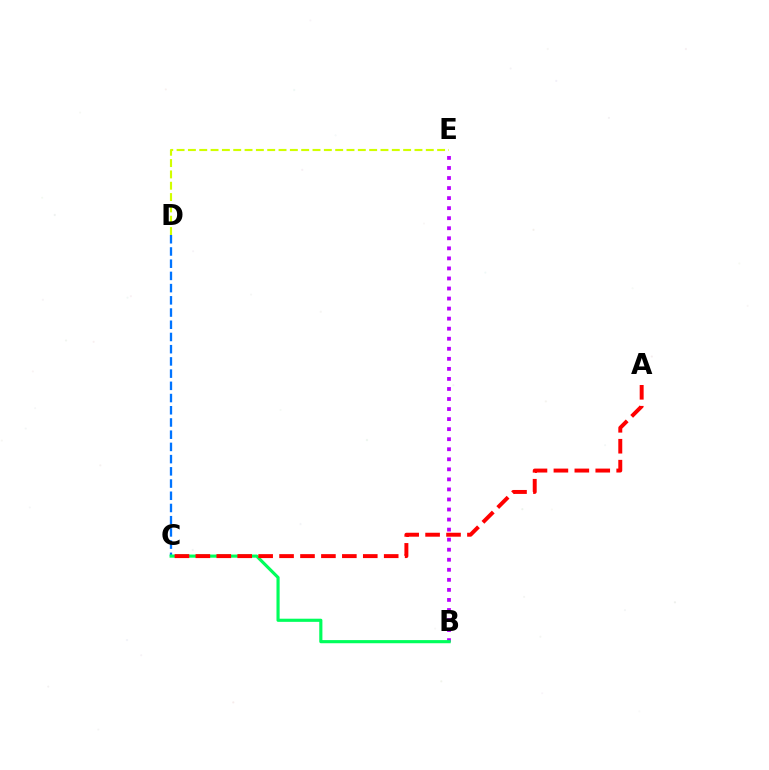{('C', 'D'): [{'color': '#0074ff', 'line_style': 'dashed', 'thickness': 1.66}], ('B', 'E'): [{'color': '#b900ff', 'line_style': 'dotted', 'thickness': 2.73}], ('B', 'C'): [{'color': '#00ff5c', 'line_style': 'solid', 'thickness': 2.26}], ('D', 'E'): [{'color': '#d1ff00', 'line_style': 'dashed', 'thickness': 1.54}], ('A', 'C'): [{'color': '#ff0000', 'line_style': 'dashed', 'thickness': 2.84}]}